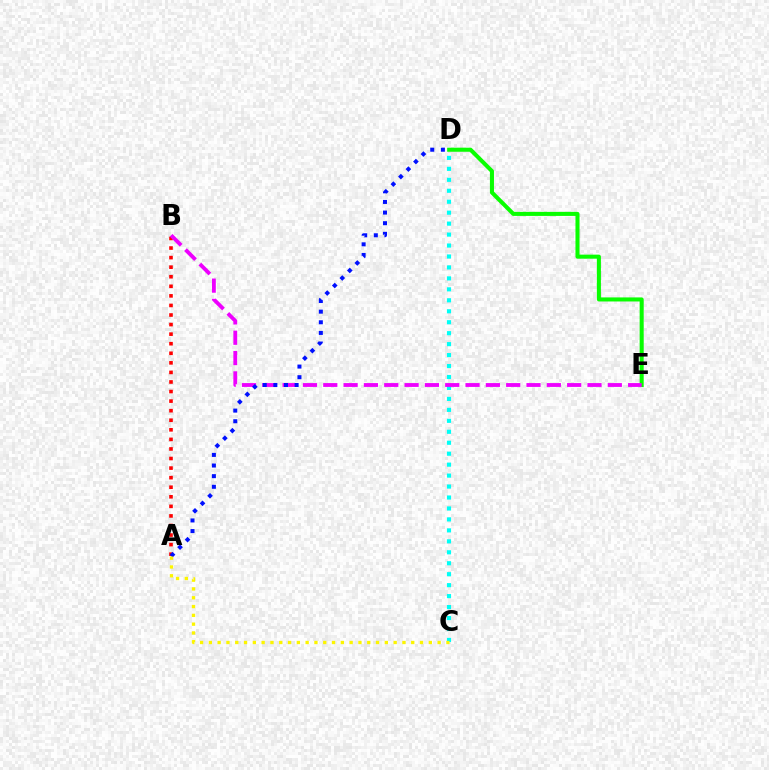{('D', 'E'): [{'color': '#08ff00', 'line_style': 'solid', 'thickness': 2.92}], ('C', 'D'): [{'color': '#00fff6', 'line_style': 'dotted', 'thickness': 2.98}], ('A', 'B'): [{'color': '#ff0000', 'line_style': 'dotted', 'thickness': 2.6}], ('B', 'E'): [{'color': '#ee00ff', 'line_style': 'dashed', 'thickness': 2.76}], ('A', 'D'): [{'color': '#0010ff', 'line_style': 'dotted', 'thickness': 2.89}], ('A', 'C'): [{'color': '#fcf500', 'line_style': 'dotted', 'thickness': 2.39}]}